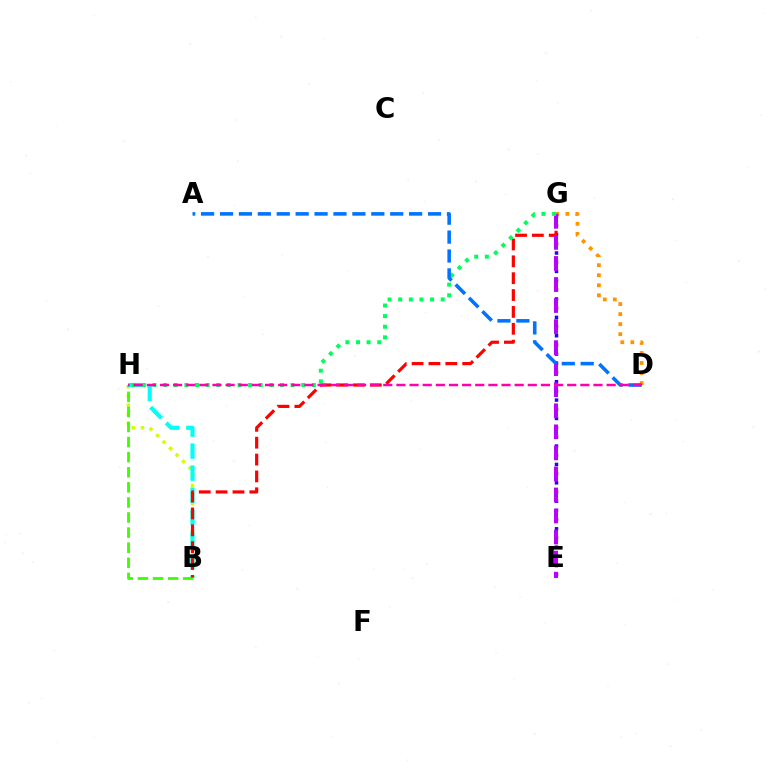{('B', 'H'): [{'color': '#d1ff00', 'line_style': 'dotted', 'thickness': 2.5}, {'color': '#3dff00', 'line_style': 'dashed', 'thickness': 2.05}, {'color': '#00fff6', 'line_style': 'dashed', 'thickness': 2.99}], ('D', 'G'): [{'color': '#ff9400', 'line_style': 'dotted', 'thickness': 2.73}], ('E', 'G'): [{'color': '#2500ff', 'line_style': 'dotted', 'thickness': 2.5}, {'color': '#b900ff', 'line_style': 'dashed', 'thickness': 2.86}], ('B', 'G'): [{'color': '#ff0000', 'line_style': 'dashed', 'thickness': 2.29}], ('G', 'H'): [{'color': '#00ff5c', 'line_style': 'dotted', 'thickness': 2.89}], ('A', 'D'): [{'color': '#0074ff', 'line_style': 'dashed', 'thickness': 2.57}], ('D', 'H'): [{'color': '#ff00ac', 'line_style': 'dashed', 'thickness': 1.78}]}